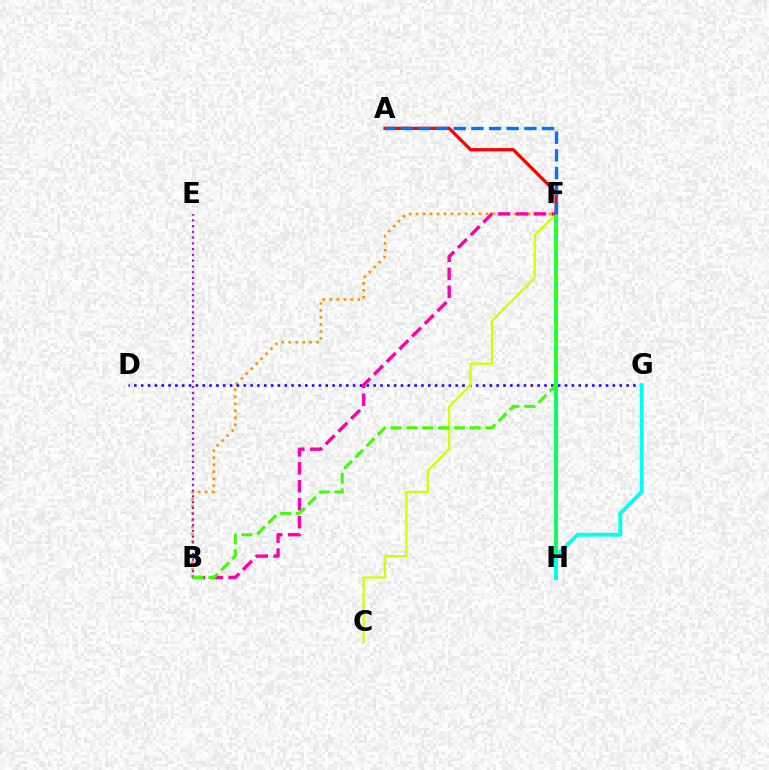{('B', 'F'): [{'color': '#ff9400', 'line_style': 'dotted', 'thickness': 1.9}, {'color': '#ff00ac', 'line_style': 'dashed', 'thickness': 2.44}, {'color': '#3dff00', 'line_style': 'dashed', 'thickness': 2.15}], ('A', 'F'): [{'color': '#ff0000', 'line_style': 'solid', 'thickness': 2.35}, {'color': '#0074ff', 'line_style': 'dashed', 'thickness': 2.4}], ('D', 'G'): [{'color': '#2500ff', 'line_style': 'dotted', 'thickness': 1.86}], ('C', 'F'): [{'color': '#d1ff00', 'line_style': 'solid', 'thickness': 1.62}], ('F', 'H'): [{'color': '#00ff5c', 'line_style': 'solid', 'thickness': 2.71}], ('B', 'E'): [{'color': '#b900ff', 'line_style': 'dotted', 'thickness': 1.56}], ('G', 'H'): [{'color': '#00fff6', 'line_style': 'solid', 'thickness': 2.76}]}